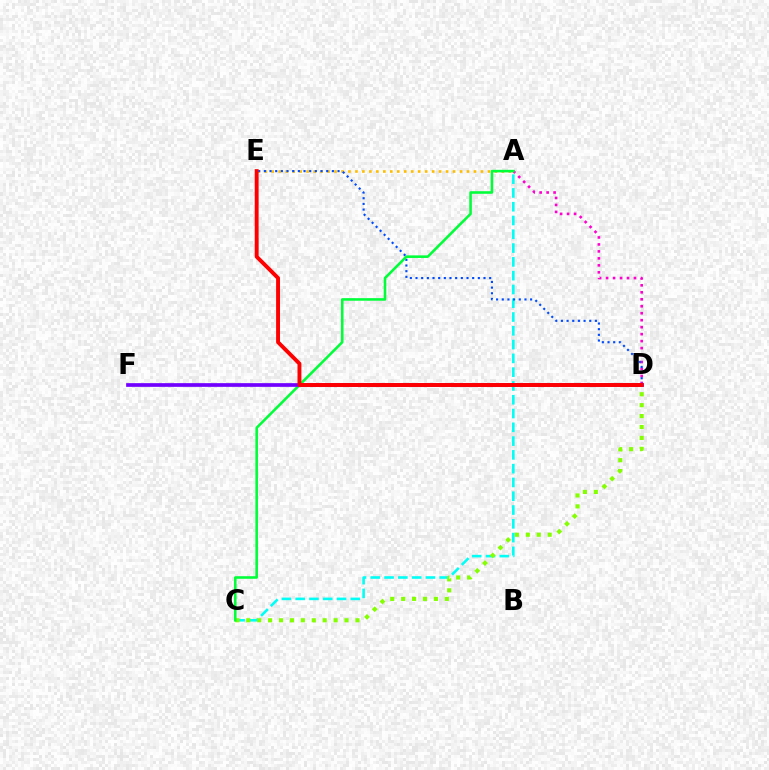{('A', 'E'): [{'color': '#ffbd00', 'line_style': 'dotted', 'thickness': 1.89}], ('A', 'C'): [{'color': '#00fff6', 'line_style': 'dashed', 'thickness': 1.87}, {'color': '#00ff39', 'line_style': 'solid', 'thickness': 1.86}], ('A', 'D'): [{'color': '#ff00cf', 'line_style': 'dotted', 'thickness': 1.89}], ('D', 'E'): [{'color': '#004bff', 'line_style': 'dotted', 'thickness': 1.54}, {'color': '#ff0000', 'line_style': 'solid', 'thickness': 2.81}], ('C', 'D'): [{'color': '#84ff00', 'line_style': 'dotted', 'thickness': 2.97}], ('D', 'F'): [{'color': '#7200ff', 'line_style': 'solid', 'thickness': 2.66}]}